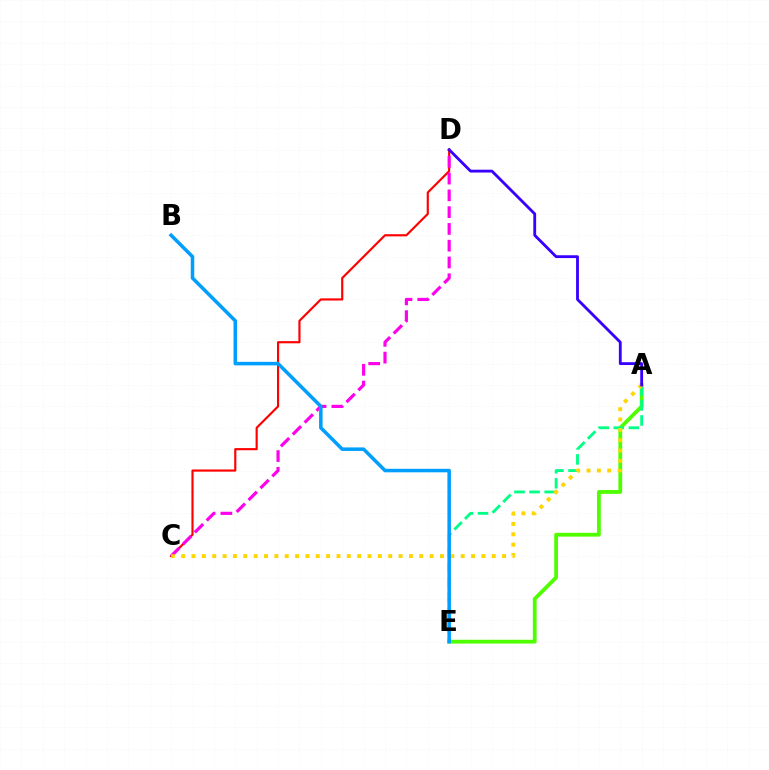{('A', 'E'): [{'color': '#4fff00', 'line_style': 'solid', 'thickness': 2.74}, {'color': '#00ff86', 'line_style': 'dashed', 'thickness': 2.05}], ('C', 'D'): [{'color': '#ff0000', 'line_style': 'solid', 'thickness': 1.55}, {'color': '#ff00ed', 'line_style': 'dashed', 'thickness': 2.28}], ('A', 'C'): [{'color': '#ffd500', 'line_style': 'dotted', 'thickness': 2.81}], ('B', 'E'): [{'color': '#009eff', 'line_style': 'solid', 'thickness': 2.54}], ('A', 'D'): [{'color': '#3700ff', 'line_style': 'solid', 'thickness': 2.04}]}